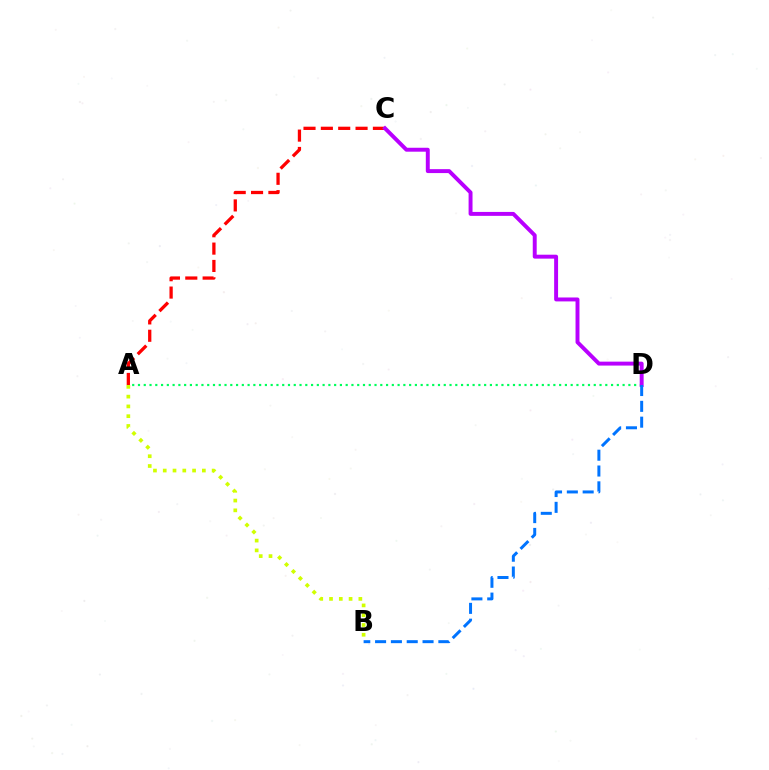{('A', 'D'): [{'color': '#00ff5c', 'line_style': 'dotted', 'thickness': 1.57}], ('A', 'C'): [{'color': '#ff0000', 'line_style': 'dashed', 'thickness': 2.36}], ('C', 'D'): [{'color': '#b900ff', 'line_style': 'solid', 'thickness': 2.83}], ('B', 'D'): [{'color': '#0074ff', 'line_style': 'dashed', 'thickness': 2.15}], ('A', 'B'): [{'color': '#d1ff00', 'line_style': 'dotted', 'thickness': 2.66}]}